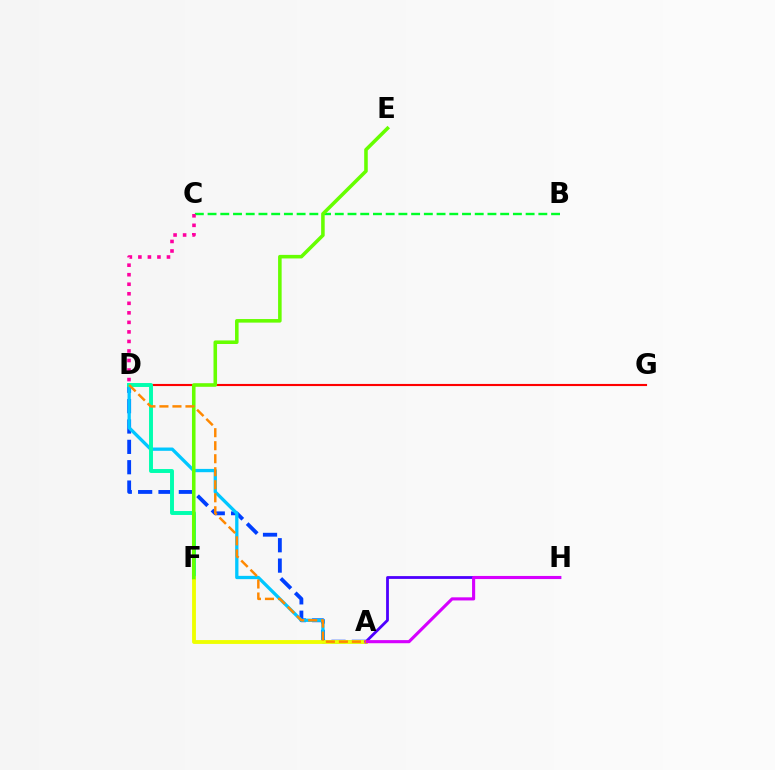{('D', 'G'): [{'color': '#ff0000', 'line_style': 'solid', 'thickness': 1.53}], ('A', 'D'): [{'color': '#003fff', 'line_style': 'dashed', 'thickness': 2.77}, {'color': '#00c7ff', 'line_style': 'solid', 'thickness': 2.37}, {'color': '#ff8800', 'line_style': 'dashed', 'thickness': 1.77}], ('B', 'C'): [{'color': '#00ff27', 'line_style': 'dashed', 'thickness': 1.73}], ('D', 'F'): [{'color': '#00ffaf', 'line_style': 'solid', 'thickness': 2.83}], ('C', 'D'): [{'color': '#ff00a0', 'line_style': 'dotted', 'thickness': 2.59}], ('A', 'F'): [{'color': '#eeff00', 'line_style': 'solid', 'thickness': 2.77}], ('E', 'F'): [{'color': '#66ff00', 'line_style': 'solid', 'thickness': 2.56}], ('A', 'H'): [{'color': '#4f00ff', 'line_style': 'solid', 'thickness': 2.02}, {'color': '#d600ff', 'line_style': 'solid', 'thickness': 2.24}]}